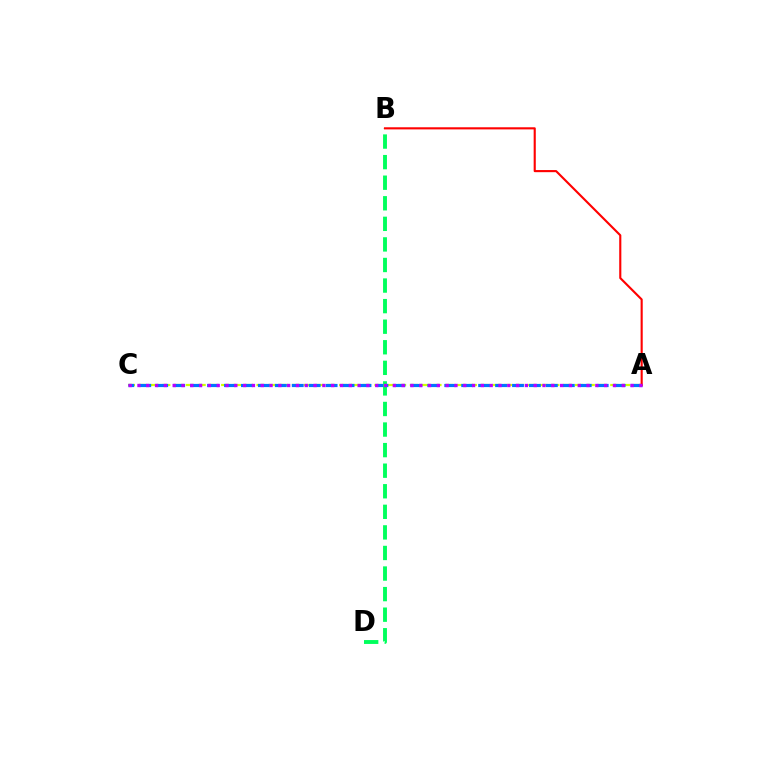{('A', 'C'): [{'color': '#d1ff00', 'line_style': 'dashed', 'thickness': 1.6}, {'color': '#0074ff', 'line_style': 'dashed', 'thickness': 2.3}, {'color': '#b900ff', 'line_style': 'dotted', 'thickness': 2.39}], ('B', 'D'): [{'color': '#00ff5c', 'line_style': 'dashed', 'thickness': 2.79}], ('A', 'B'): [{'color': '#ff0000', 'line_style': 'solid', 'thickness': 1.53}]}